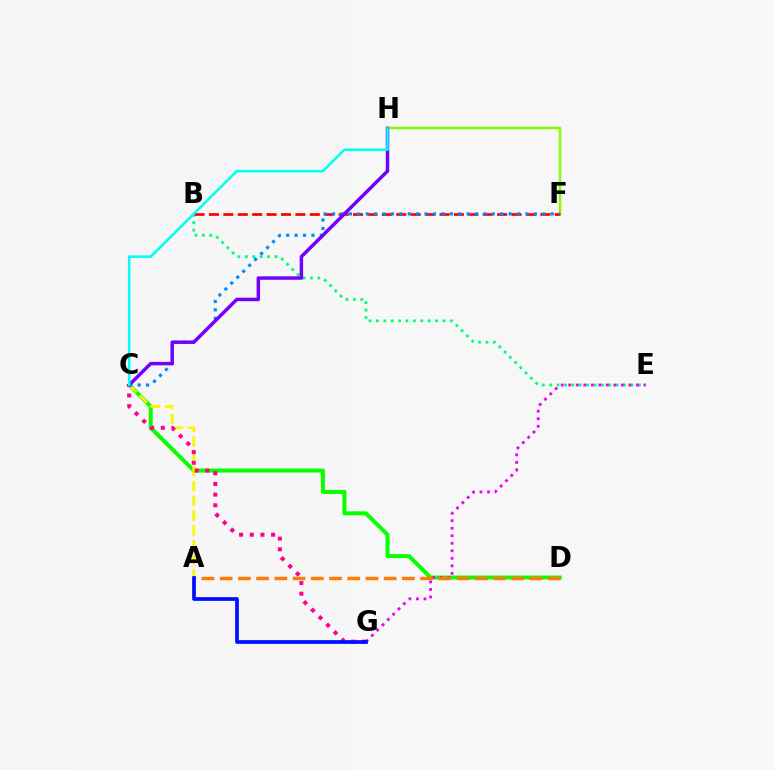{('F', 'H'): [{'color': '#84ff00', 'line_style': 'solid', 'thickness': 1.79}], ('B', 'E'): [{'color': '#00ff74', 'line_style': 'dotted', 'thickness': 2.01}], ('B', 'F'): [{'color': '#ff0000', 'line_style': 'dashed', 'thickness': 1.96}], ('C', 'D'): [{'color': '#08ff00', 'line_style': 'solid', 'thickness': 2.87}], ('A', 'C'): [{'color': '#fcf500', 'line_style': 'dashed', 'thickness': 2.01}], ('C', 'G'): [{'color': '#ff0094', 'line_style': 'dotted', 'thickness': 2.9}], ('C', 'F'): [{'color': '#008cff', 'line_style': 'dotted', 'thickness': 2.28}], ('E', 'G'): [{'color': '#ee00ff', 'line_style': 'dotted', 'thickness': 2.04}], ('A', 'D'): [{'color': '#ff7c00', 'line_style': 'dashed', 'thickness': 2.48}], ('C', 'H'): [{'color': '#7200ff', 'line_style': 'solid', 'thickness': 2.49}, {'color': '#00fff6', 'line_style': 'solid', 'thickness': 1.83}], ('A', 'G'): [{'color': '#0010ff', 'line_style': 'solid', 'thickness': 2.69}]}